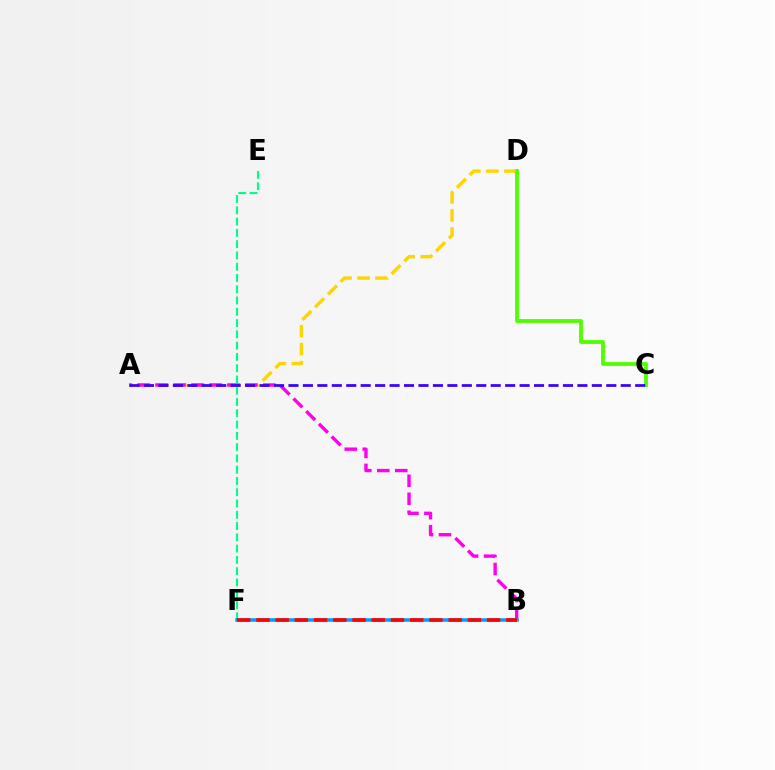{('A', 'D'): [{'color': '#ffd500', 'line_style': 'dashed', 'thickness': 2.45}], ('A', 'B'): [{'color': '#ff00ed', 'line_style': 'dashed', 'thickness': 2.44}], ('C', 'D'): [{'color': '#4fff00', 'line_style': 'solid', 'thickness': 2.75}], ('A', 'C'): [{'color': '#3700ff', 'line_style': 'dashed', 'thickness': 1.96}], ('E', 'F'): [{'color': '#00ff86', 'line_style': 'dashed', 'thickness': 1.53}], ('B', 'F'): [{'color': '#009eff', 'line_style': 'solid', 'thickness': 2.54}, {'color': '#ff0000', 'line_style': 'dashed', 'thickness': 2.61}]}